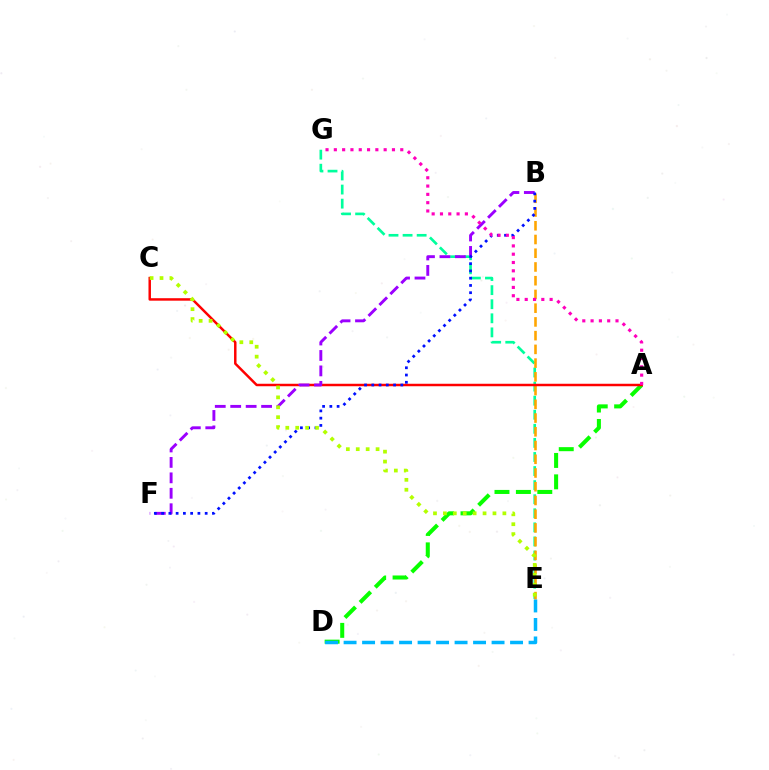{('E', 'G'): [{'color': '#00ff9d', 'line_style': 'dashed', 'thickness': 1.91}], ('A', 'D'): [{'color': '#08ff00', 'line_style': 'dashed', 'thickness': 2.91}], ('B', 'E'): [{'color': '#ffa500', 'line_style': 'dashed', 'thickness': 1.87}], ('A', 'C'): [{'color': '#ff0000', 'line_style': 'solid', 'thickness': 1.78}], ('B', 'F'): [{'color': '#9b00ff', 'line_style': 'dashed', 'thickness': 2.1}, {'color': '#0010ff', 'line_style': 'dotted', 'thickness': 1.97}], ('C', 'E'): [{'color': '#b3ff00', 'line_style': 'dotted', 'thickness': 2.69}], ('D', 'E'): [{'color': '#00b5ff', 'line_style': 'dashed', 'thickness': 2.51}], ('A', 'G'): [{'color': '#ff00bd', 'line_style': 'dotted', 'thickness': 2.26}]}